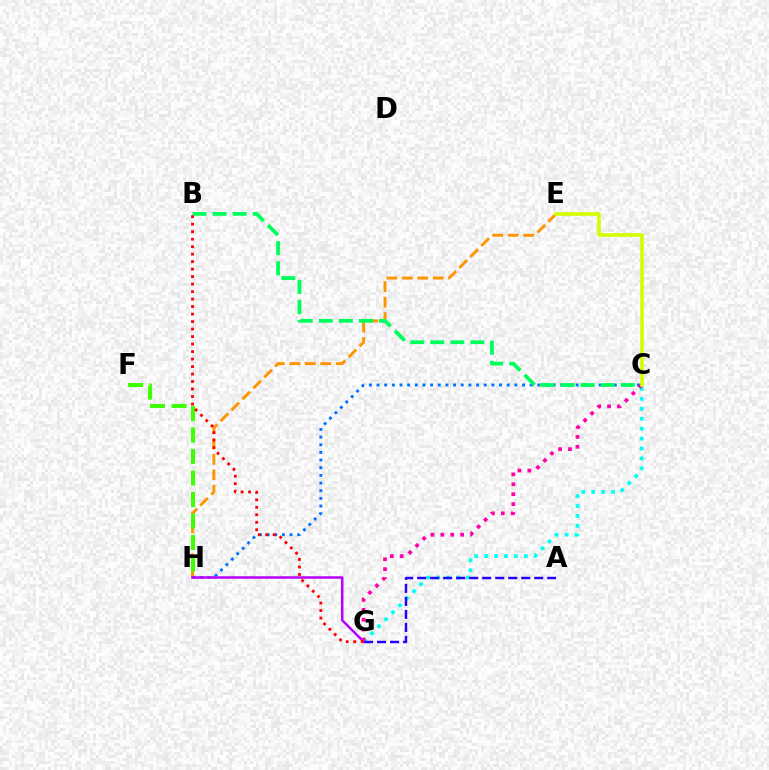{('E', 'H'): [{'color': '#ff9400', 'line_style': 'dashed', 'thickness': 2.1}], ('C', 'H'): [{'color': '#0074ff', 'line_style': 'dotted', 'thickness': 2.08}], ('B', 'C'): [{'color': '#00ff5c', 'line_style': 'dashed', 'thickness': 2.73}], ('G', 'H'): [{'color': '#b900ff', 'line_style': 'solid', 'thickness': 1.81}], ('F', 'H'): [{'color': '#3dff00', 'line_style': 'dashed', 'thickness': 2.92}], ('C', 'G'): [{'color': '#00fff6', 'line_style': 'dotted', 'thickness': 2.7}, {'color': '#ff00ac', 'line_style': 'dotted', 'thickness': 2.69}], ('B', 'G'): [{'color': '#ff0000', 'line_style': 'dotted', 'thickness': 2.04}], ('A', 'G'): [{'color': '#2500ff', 'line_style': 'dashed', 'thickness': 1.77}], ('C', 'E'): [{'color': '#d1ff00', 'line_style': 'solid', 'thickness': 2.58}]}